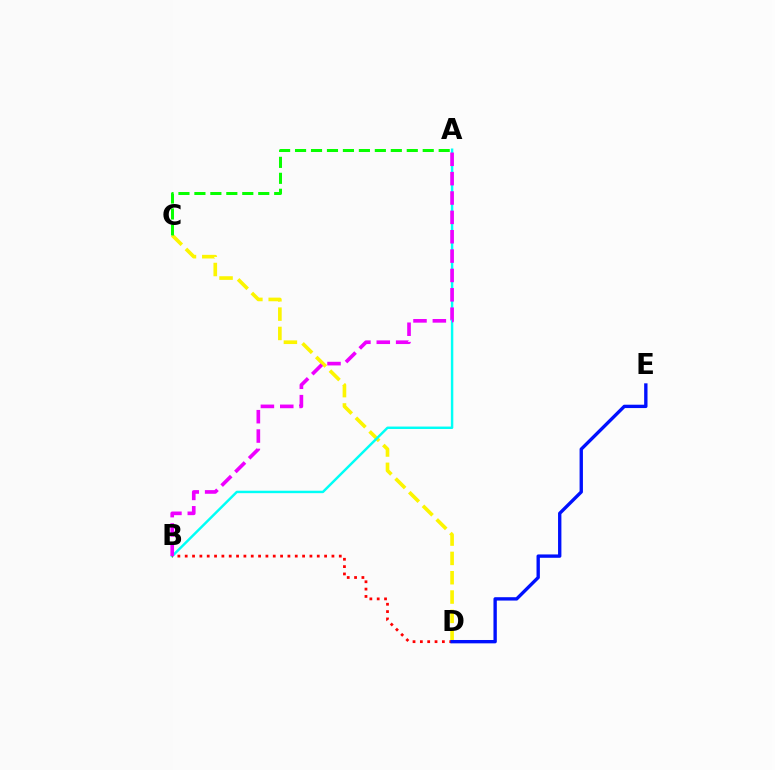{('C', 'D'): [{'color': '#fcf500', 'line_style': 'dashed', 'thickness': 2.63}], ('A', 'C'): [{'color': '#08ff00', 'line_style': 'dashed', 'thickness': 2.17}], ('A', 'B'): [{'color': '#00fff6', 'line_style': 'solid', 'thickness': 1.76}, {'color': '#ee00ff', 'line_style': 'dashed', 'thickness': 2.63}], ('B', 'D'): [{'color': '#ff0000', 'line_style': 'dotted', 'thickness': 1.99}], ('D', 'E'): [{'color': '#0010ff', 'line_style': 'solid', 'thickness': 2.41}]}